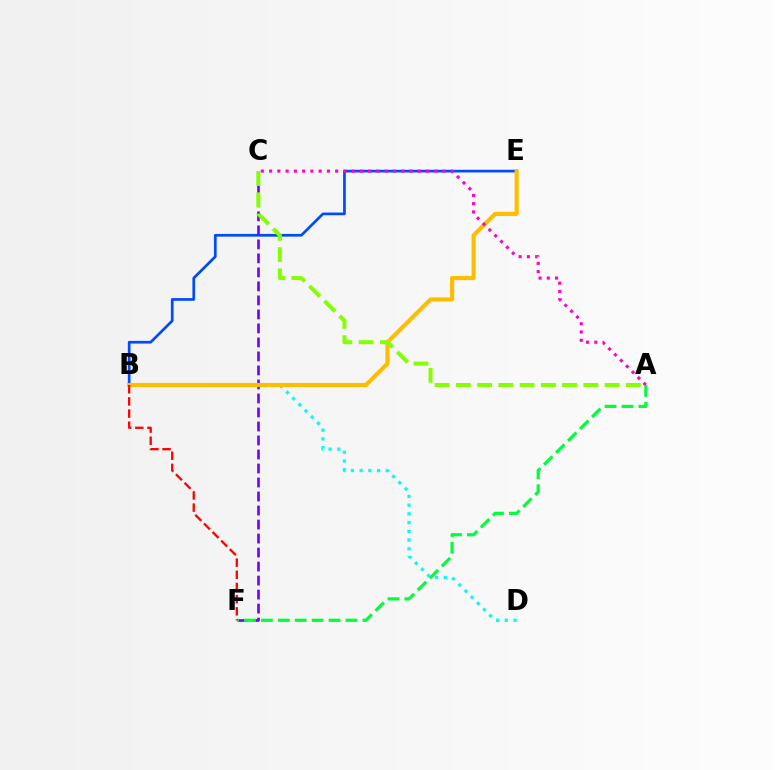{('B', 'E'): [{'color': '#004bff', 'line_style': 'solid', 'thickness': 1.95}, {'color': '#ffbd00', 'line_style': 'solid', 'thickness': 2.97}], ('B', 'D'): [{'color': '#00fff6', 'line_style': 'dotted', 'thickness': 2.37}], ('C', 'F'): [{'color': '#7200ff', 'line_style': 'dashed', 'thickness': 1.9}], ('A', 'C'): [{'color': '#ff00cf', 'line_style': 'dotted', 'thickness': 2.24}, {'color': '#84ff00', 'line_style': 'dashed', 'thickness': 2.89}], ('A', 'F'): [{'color': '#00ff39', 'line_style': 'dashed', 'thickness': 2.3}], ('B', 'F'): [{'color': '#ff0000', 'line_style': 'dashed', 'thickness': 1.65}]}